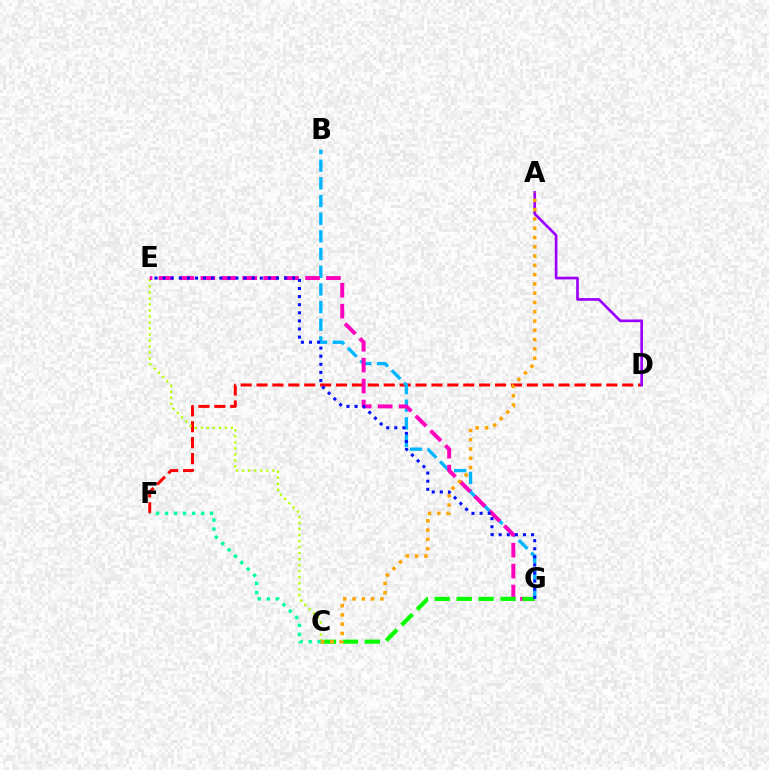{('D', 'F'): [{'color': '#ff0000', 'line_style': 'dashed', 'thickness': 2.16}], ('A', 'D'): [{'color': '#9b00ff', 'line_style': 'solid', 'thickness': 1.94}], ('C', 'E'): [{'color': '#b3ff00', 'line_style': 'dotted', 'thickness': 1.63}], ('B', 'G'): [{'color': '#00b5ff', 'line_style': 'dashed', 'thickness': 2.4}], ('E', 'G'): [{'color': '#ff00bd', 'line_style': 'dashed', 'thickness': 2.84}, {'color': '#0010ff', 'line_style': 'dotted', 'thickness': 2.2}], ('C', 'G'): [{'color': '#08ff00', 'line_style': 'dashed', 'thickness': 2.98}], ('C', 'F'): [{'color': '#00ff9d', 'line_style': 'dotted', 'thickness': 2.45}], ('A', 'C'): [{'color': '#ffa500', 'line_style': 'dotted', 'thickness': 2.52}]}